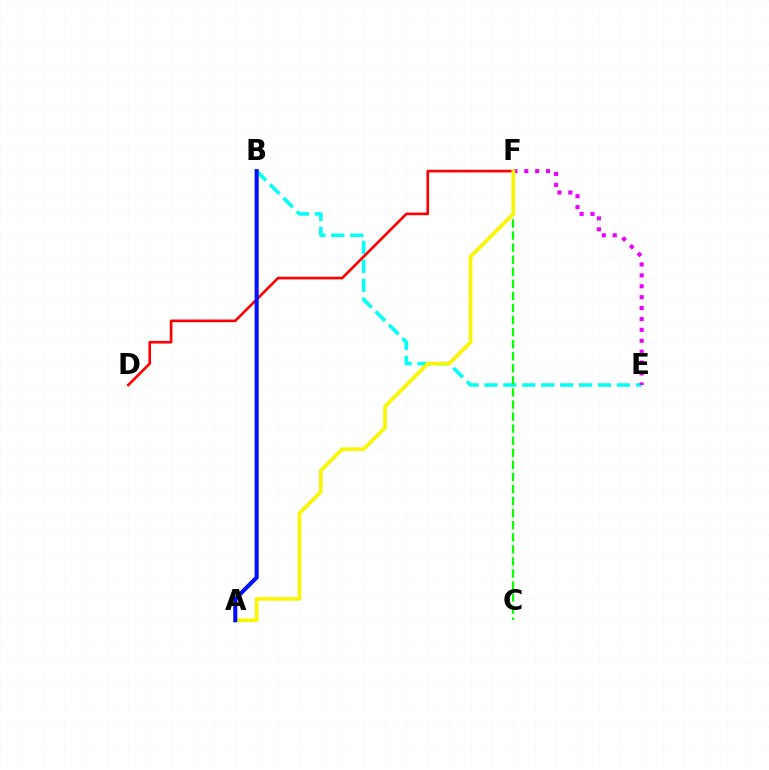{('B', 'E'): [{'color': '#00fff6', 'line_style': 'dashed', 'thickness': 2.57}], ('D', 'F'): [{'color': '#ff0000', 'line_style': 'solid', 'thickness': 1.91}], ('C', 'F'): [{'color': '#08ff00', 'line_style': 'dashed', 'thickness': 1.64}], ('E', 'F'): [{'color': '#ee00ff', 'line_style': 'dotted', 'thickness': 2.96}], ('A', 'F'): [{'color': '#fcf500', 'line_style': 'solid', 'thickness': 2.63}], ('A', 'B'): [{'color': '#0010ff', 'line_style': 'solid', 'thickness': 2.93}]}